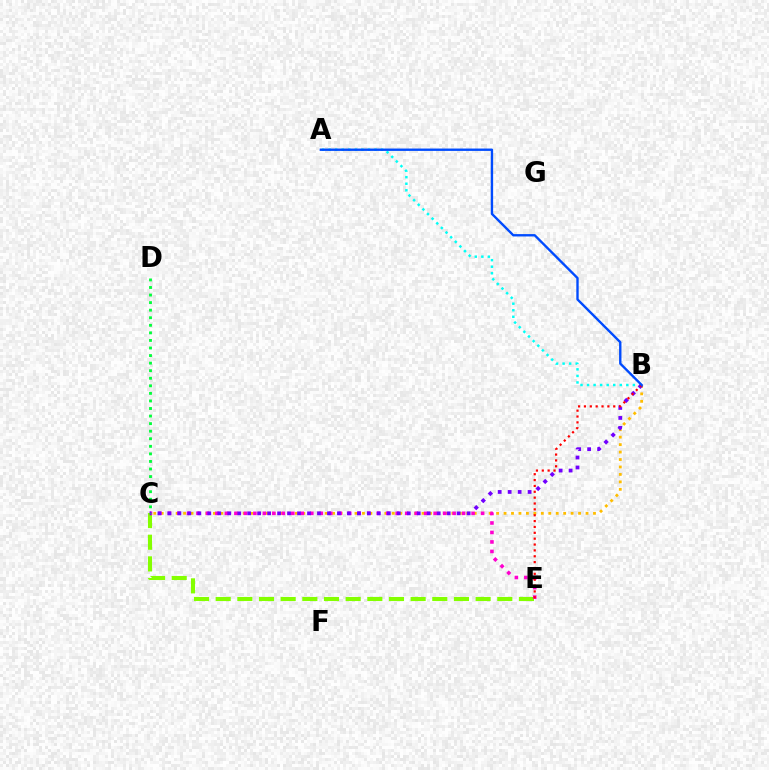{('B', 'C'): [{'color': '#ffbd00', 'line_style': 'dotted', 'thickness': 2.02}, {'color': '#7200ff', 'line_style': 'dotted', 'thickness': 2.71}], ('C', 'E'): [{'color': '#84ff00', 'line_style': 'dashed', 'thickness': 2.94}, {'color': '#ff00cf', 'line_style': 'dotted', 'thickness': 2.58}], ('A', 'B'): [{'color': '#00fff6', 'line_style': 'dotted', 'thickness': 1.78}, {'color': '#004bff', 'line_style': 'solid', 'thickness': 1.71}], ('B', 'E'): [{'color': '#ff0000', 'line_style': 'dotted', 'thickness': 1.59}], ('C', 'D'): [{'color': '#00ff39', 'line_style': 'dotted', 'thickness': 2.05}]}